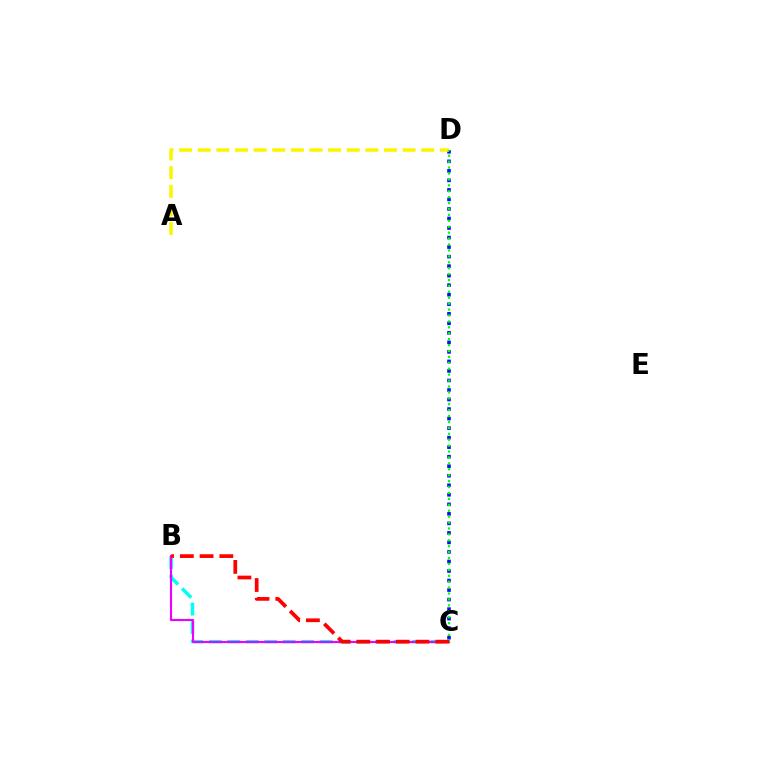{('C', 'D'): [{'color': '#0010ff', 'line_style': 'dotted', 'thickness': 2.59}, {'color': '#08ff00', 'line_style': 'dotted', 'thickness': 1.61}], ('A', 'D'): [{'color': '#fcf500', 'line_style': 'dashed', 'thickness': 2.53}], ('B', 'C'): [{'color': '#00fff6', 'line_style': 'dashed', 'thickness': 2.51}, {'color': '#ee00ff', 'line_style': 'solid', 'thickness': 1.54}, {'color': '#ff0000', 'line_style': 'dashed', 'thickness': 2.68}]}